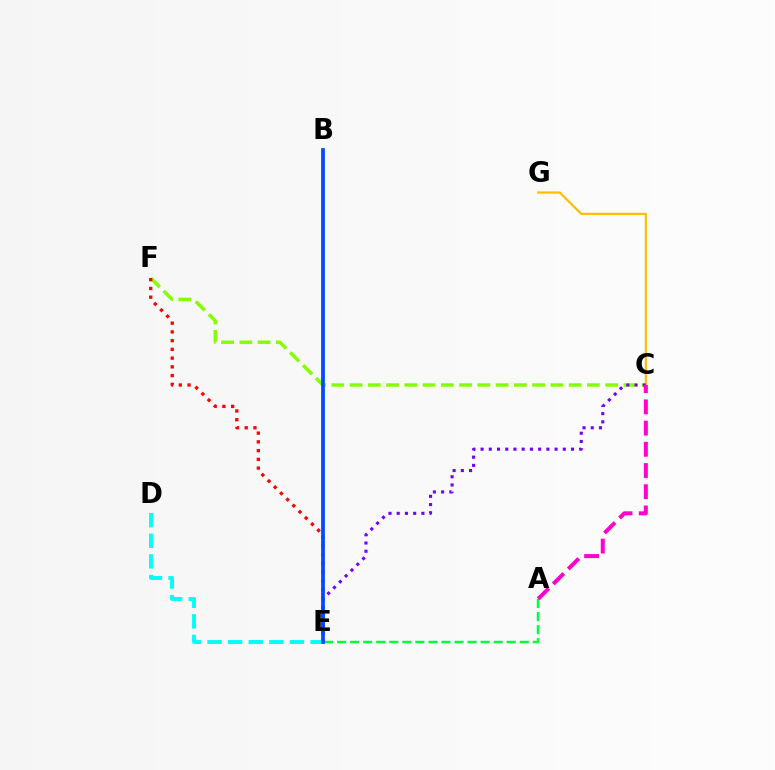{('C', 'F'): [{'color': '#84ff00', 'line_style': 'dashed', 'thickness': 2.48}], ('C', 'G'): [{'color': '#ffbd00', 'line_style': 'solid', 'thickness': 1.57}], ('E', 'F'): [{'color': '#ff0000', 'line_style': 'dotted', 'thickness': 2.37}], ('A', 'E'): [{'color': '#00ff39', 'line_style': 'dashed', 'thickness': 1.77}], ('C', 'E'): [{'color': '#7200ff', 'line_style': 'dotted', 'thickness': 2.23}], ('A', 'C'): [{'color': '#ff00cf', 'line_style': 'dashed', 'thickness': 2.88}], ('D', 'E'): [{'color': '#00fff6', 'line_style': 'dashed', 'thickness': 2.8}], ('B', 'E'): [{'color': '#004bff', 'line_style': 'solid', 'thickness': 2.69}]}